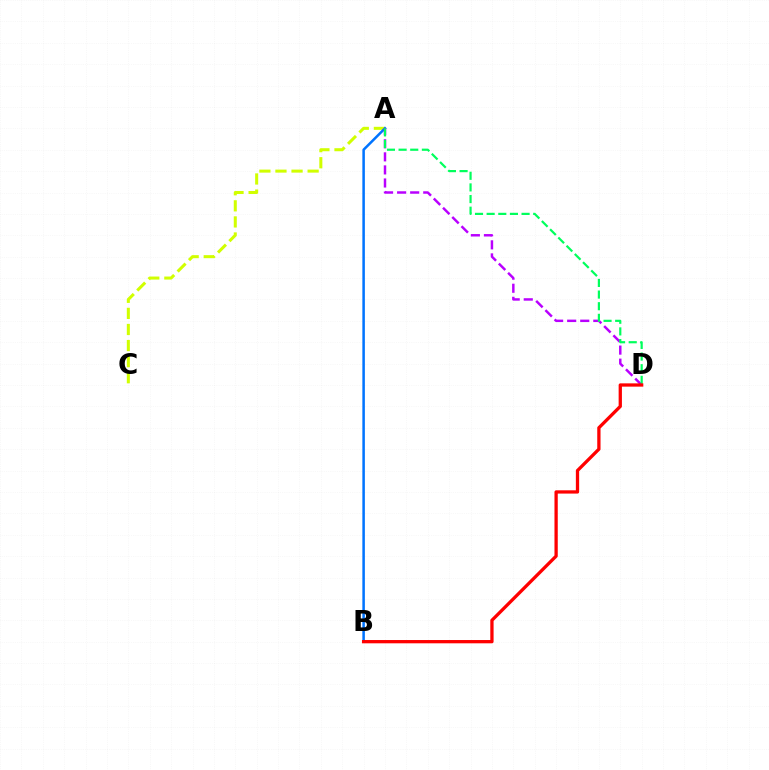{('A', 'C'): [{'color': '#d1ff00', 'line_style': 'dashed', 'thickness': 2.18}], ('A', 'B'): [{'color': '#0074ff', 'line_style': 'solid', 'thickness': 1.81}], ('A', 'D'): [{'color': '#b900ff', 'line_style': 'dashed', 'thickness': 1.78}, {'color': '#00ff5c', 'line_style': 'dashed', 'thickness': 1.58}], ('B', 'D'): [{'color': '#ff0000', 'line_style': 'solid', 'thickness': 2.36}]}